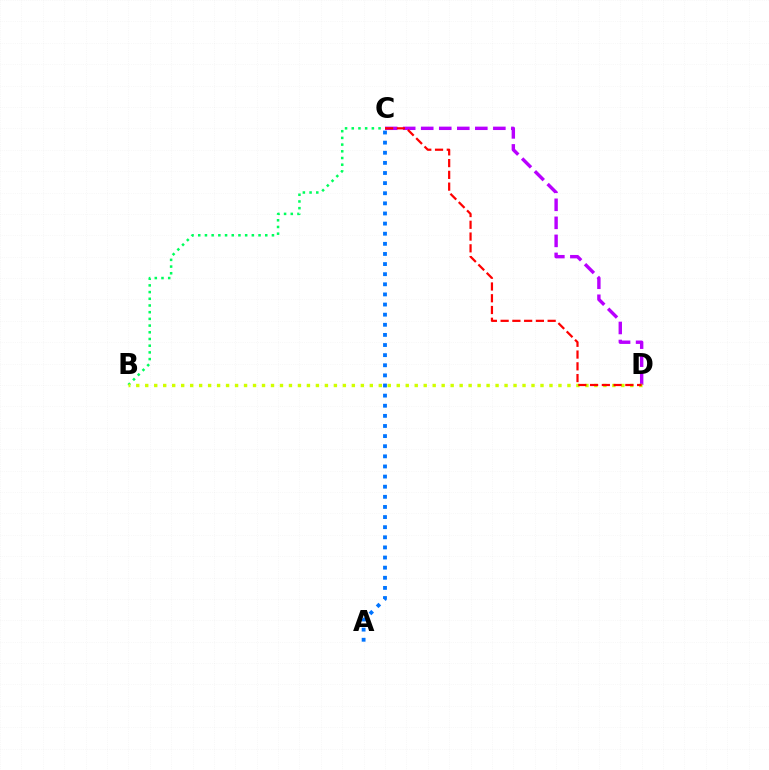{('B', 'C'): [{'color': '#00ff5c', 'line_style': 'dotted', 'thickness': 1.82}], ('C', 'D'): [{'color': '#b900ff', 'line_style': 'dashed', 'thickness': 2.45}, {'color': '#ff0000', 'line_style': 'dashed', 'thickness': 1.6}], ('A', 'C'): [{'color': '#0074ff', 'line_style': 'dotted', 'thickness': 2.75}], ('B', 'D'): [{'color': '#d1ff00', 'line_style': 'dotted', 'thickness': 2.44}]}